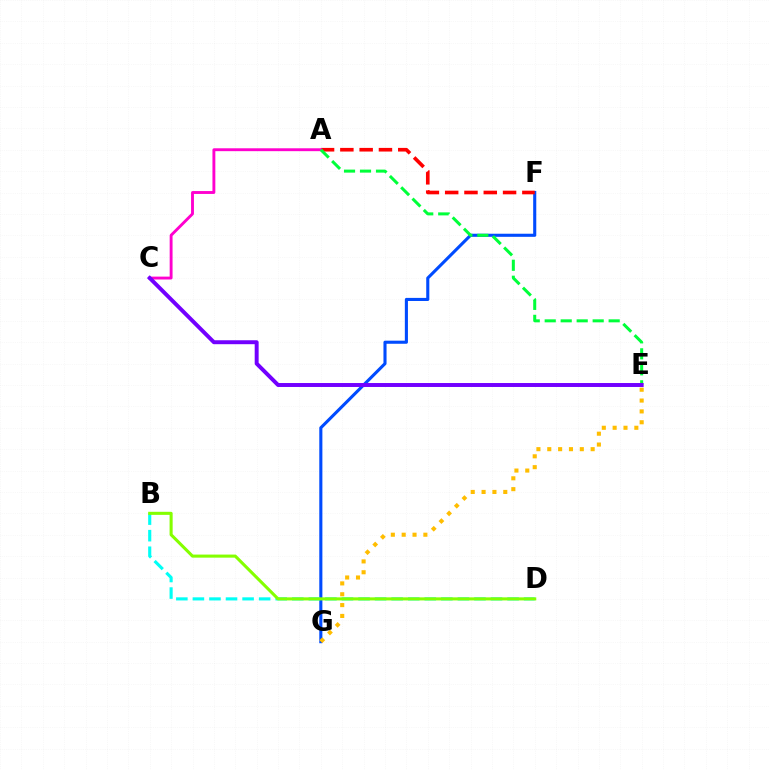{('F', 'G'): [{'color': '#004bff', 'line_style': 'solid', 'thickness': 2.23}], ('E', 'G'): [{'color': '#ffbd00', 'line_style': 'dotted', 'thickness': 2.95}], ('A', 'F'): [{'color': '#ff0000', 'line_style': 'dashed', 'thickness': 2.62}], ('A', 'C'): [{'color': '#ff00cf', 'line_style': 'solid', 'thickness': 2.08}], ('B', 'D'): [{'color': '#00fff6', 'line_style': 'dashed', 'thickness': 2.25}, {'color': '#84ff00', 'line_style': 'solid', 'thickness': 2.21}], ('A', 'E'): [{'color': '#00ff39', 'line_style': 'dashed', 'thickness': 2.17}], ('C', 'E'): [{'color': '#7200ff', 'line_style': 'solid', 'thickness': 2.84}]}